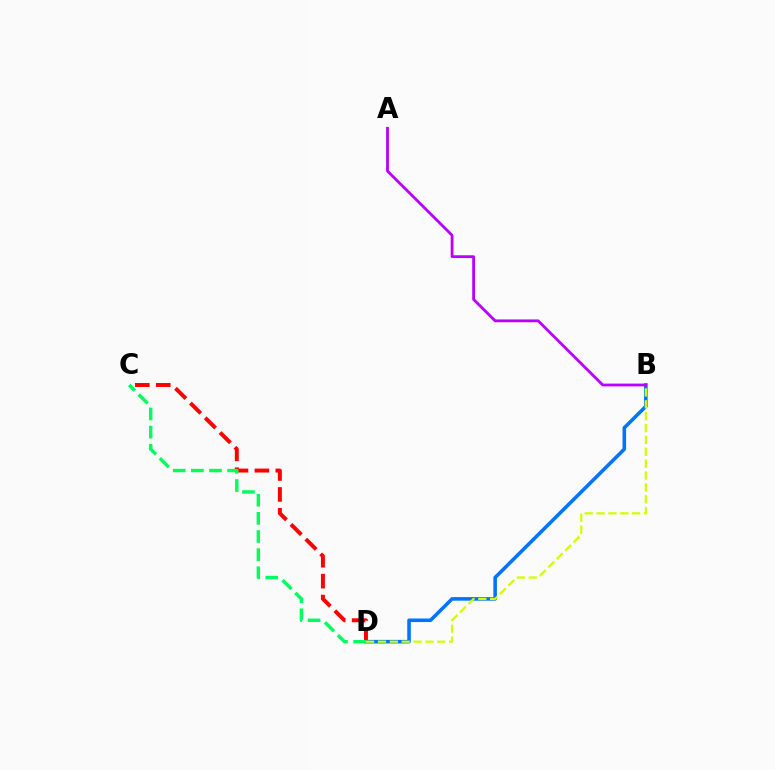{('C', 'D'): [{'color': '#ff0000', 'line_style': 'dashed', 'thickness': 2.84}, {'color': '#00ff5c', 'line_style': 'dashed', 'thickness': 2.46}], ('B', 'D'): [{'color': '#0074ff', 'line_style': 'solid', 'thickness': 2.57}, {'color': '#d1ff00', 'line_style': 'dashed', 'thickness': 1.61}], ('A', 'B'): [{'color': '#b900ff', 'line_style': 'solid', 'thickness': 2.02}]}